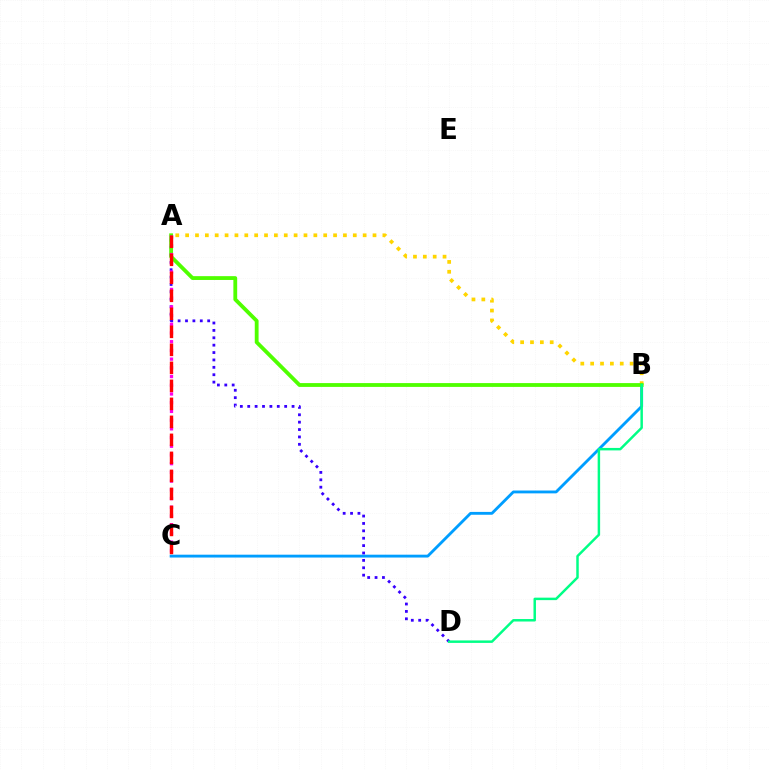{('B', 'C'): [{'color': '#009eff', 'line_style': 'solid', 'thickness': 2.05}], ('A', 'D'): [{'color': '#3700ff', 'line_style': 'dotted', 'thickness': 2.01}], ('A', 'B'): [{'color': '#ffd500', 'line_style': 'dotted', 'thickness': 2.68}, {'color': '#4fff00', 'line_style': 'solid', 'thickness': 2.75}], ('A', 'C'): [{'color': '#ff00ed', 'line_style': 'dotted', 'thickness': 2.37}, {'color': '#ff0000', 'line_style': 'dashed', 'thickness': 2.45}], ('B', 'D'): [{'color': '#00ff86', 'line_style': 'solid', 'thickness': 1.78}]}